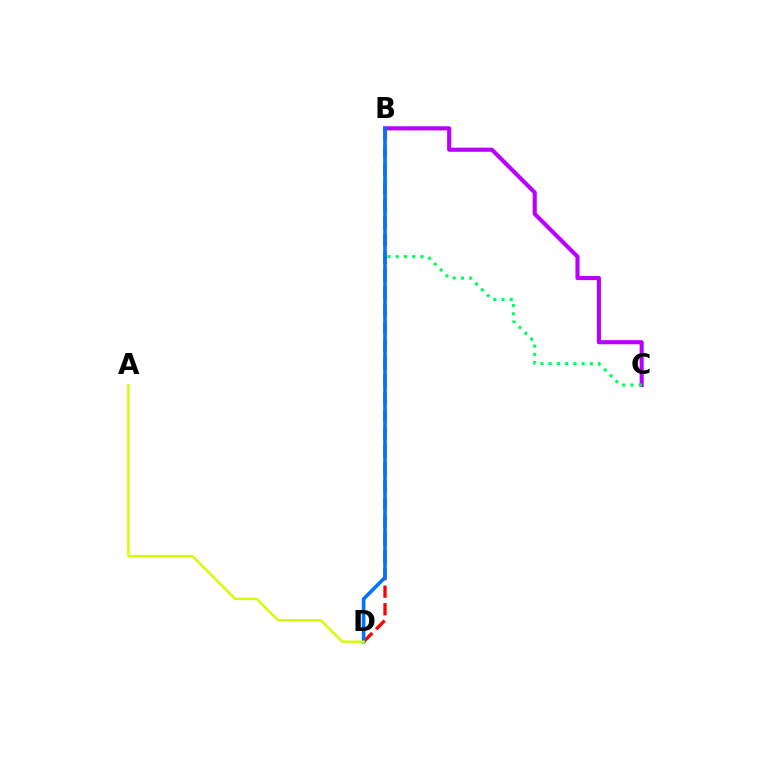{('B', 'C'): [{'color': '#b900ff', 'line_style': 'solid', 'thickness': 2.96}, {'color': '#00ff5c', 'line_style': 'dotted', 'thickness': 2.24}], ('B', 'D'): [{'color': '#ff0000', 'line_style': 'dashed', 'thickness': 2.39}, {'color': '#0074ff', 'line_style': 'solid', 'thickness': 2.6}], ('A', 'D'): [{'color': '#d1ff00', 'line_style': 'solid', 'thickness': 1.75}]}